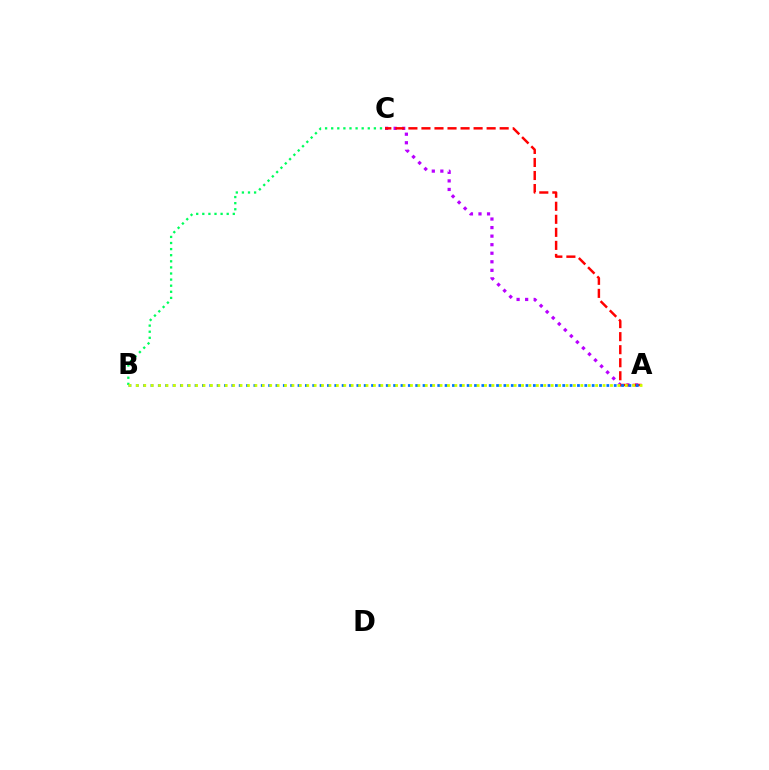{('A', 'C'): [{'color': '#b900ff', 'line_style': 'dotted', 'thickness': 2.32}, {'color': '#ff0000', 'line_style': 'dashed', 'thickness': 1.77}], ('A', 'B'): [{'color': '#0074ff', 'line_style': 'dotted', 'thickness': 2.0}, {'color': '#d1ff00', 'line_style': 'dotted', 'thickness': 2.01}], ('B', 'C'): [{'color': '#00ff5c', 'line_style': 'dotted', 'thickness': 1.66}]}